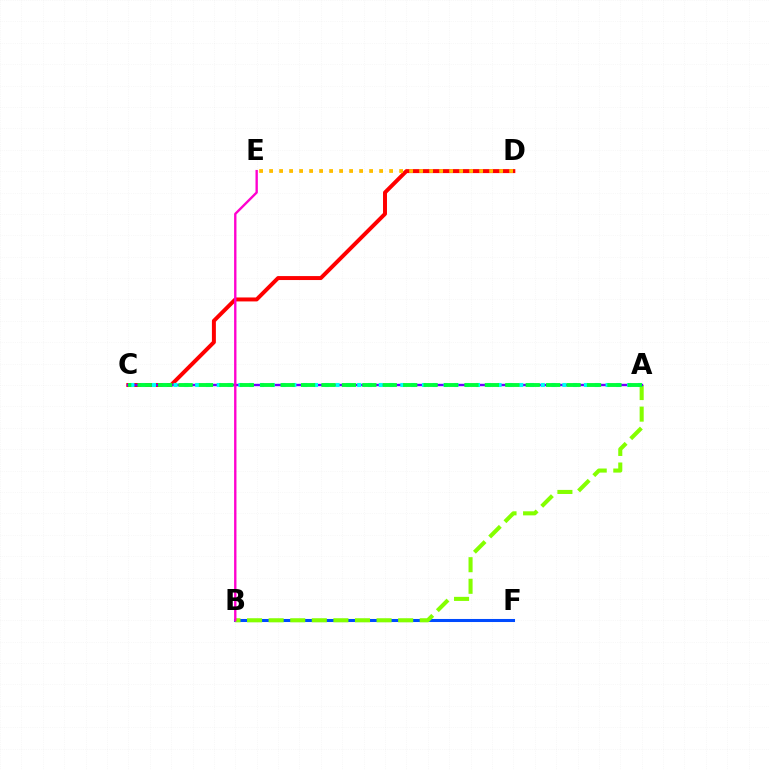{('B', 'F'): [{'color': '#004bff', 'line_style': 'solid', 'thickness': 2.2}], ('A', 'B'): [{'color': '#84ff00', 'line_style': 'dashed', 'thickness': 2.93}], ('C', 'D'): [{'color': '#ff0000', 'line_style': 'solid', 'thickness': 2.85}], ('A', 'C'): [{'color': '#7200ff', 'line_style': 'solid', 'thickness': 1.73}, {'color': '#00fff6', 'line_style': 'dotted', 'thickness': 2.93}, {'color': '#00ff39', 'line_style': 'dashed', 'thickness': 2.77}], ('D', 'E'): [{'color': '#ffbd00', 'line_style': 'dotted', 'thickness': 2.72}], ('B', 'E'): [{'color': '#ff00cf', 'line_style': 'solid', 'thickness': 1.7}]}